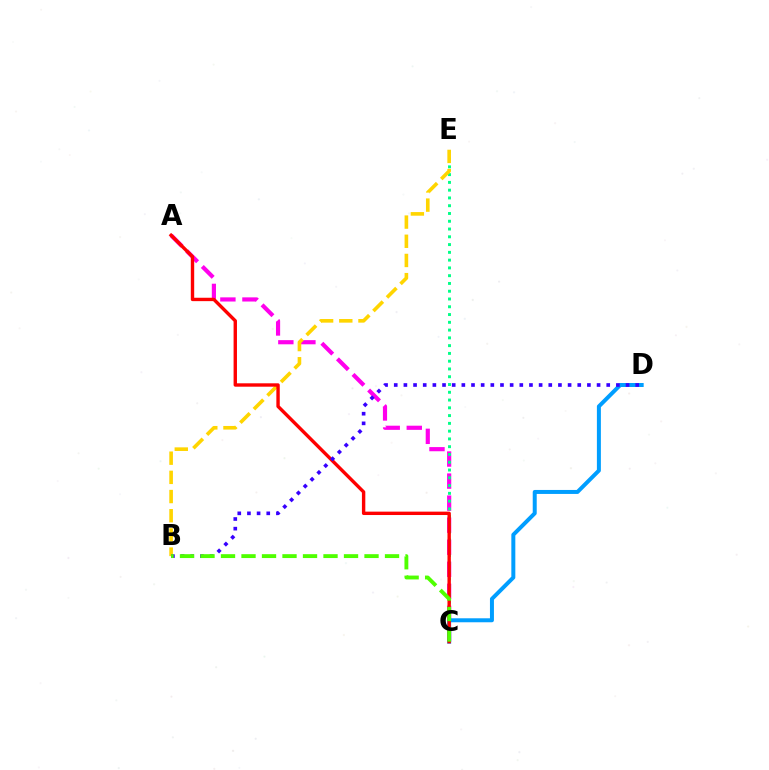{('A', 'C'): [{'color': '#ff00ed', 'line_style': 'dashed', 'thickness': 3.0}, {'color': '#ff0000', 'line_style': 'solid', 'thickness': 2.44}], ('C', 'E'): [{'color': '#00ff86', 'line_style': 'dotted', 'thickness': 2.11}], ('B', 'E'): [{'color': '#ffd500', 'line_style': 'dashed', 'thickness': 2.61}], ('C', 'D'): [{'color': '#009eff', 'line_style': 'solid', 'thickness': 2.87}], ('B', 'D'): [{'color': '#3700ff', 'line_style': 'dotted', 'thickness': 2.62}], ('B', 'C'): [{'color': '#4fff00', 'line_style': 'dashed', 'thickness': 2.79}]}